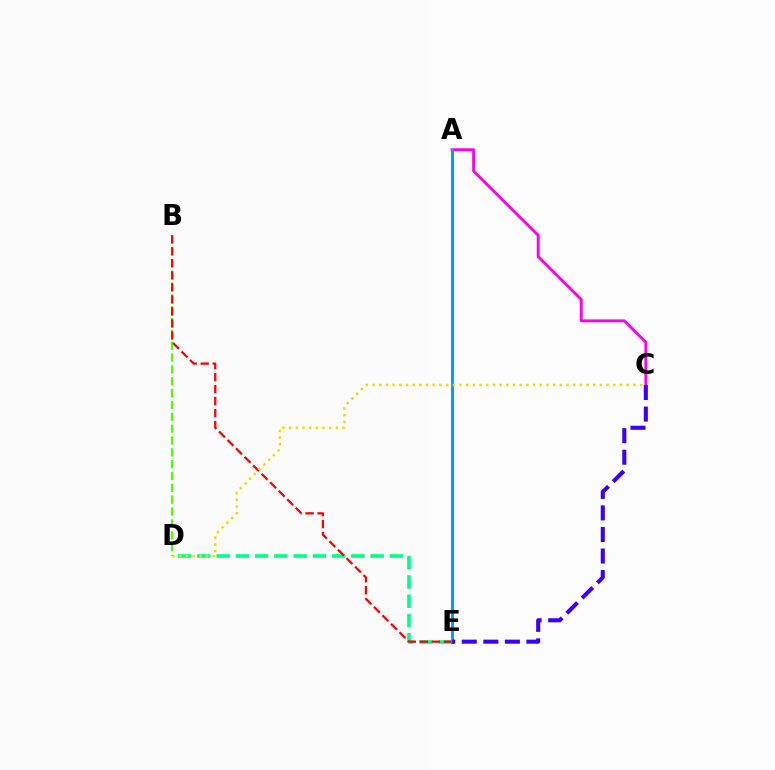{('A', 'C'): [{'color': '#ff00ed', 'line_style': 'solid', 'thickness': 2.08}], ('B', 'D'): [{'color': '#4fff00', 'line_style': 'dashed', 'thickness': 1.61}], ('D', 'E'): [{'color': '#00ff86', 'line_style': 'dashed', 'thickness': 2.62}], ('B', 'E'): [{'color': '#ff0000', 'line_style': 'dashed', 'thickness': 1.63}], ('A', 'E'): [{'color': '#009eff', 'line_style': 'solid', 'thickness': 2.18}], ('C', 'D'): [{'color': '#ffd500', 'line_style': 'dotted', 'thickness': 1.82}], ('C', 'E'): [{'color': '#3700ff', 'line_style': 'dashed', 'thickness': 2.93}]}